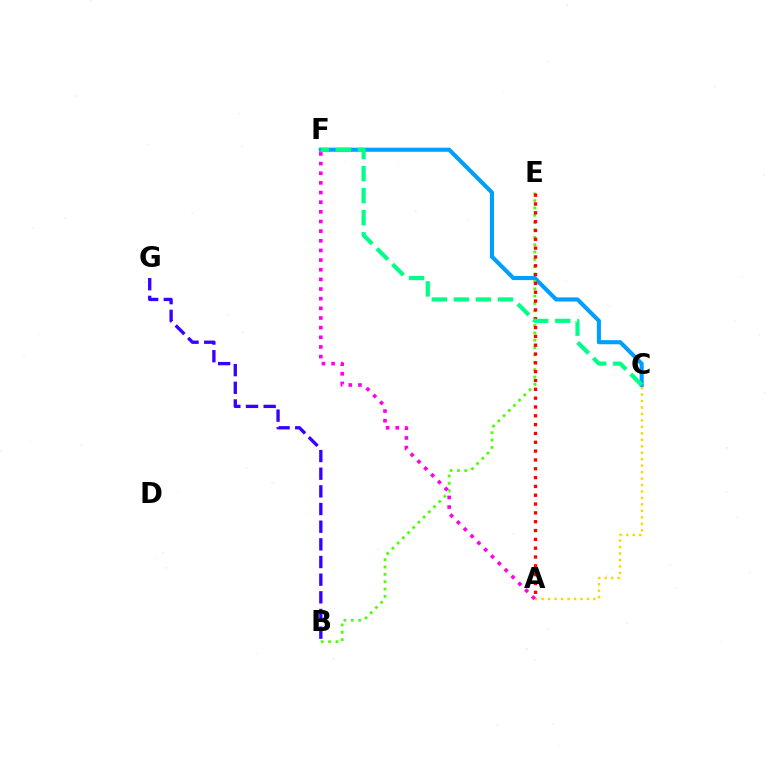{('C', 'F'): [{'color': '#009eff', 'line_style': 'solid', 'thickness': 2.95}, {'color': '#00ff86', 'line_style': 'dashed', 'thickness': 3.0}], ('A', 'C'): [{'color': '#ffd500', 'line_style': 'dotted', 'thickness': 1.76}], ('B', 'E'): [{'color': '#4fff00', 'line_style': 'dotted', 'thickness': 2.0}], ('A', 'E'): [{'color': '#ff0000', 'line_style': 'dotted', 'thickness': 2.4}], ('B', 'G'): [{'color': '#3700ff', 'line_style': 'dashed', 'thickness': 2.4}], ('A', 'F'): [{'color': '#ff00ed', 'line_style': 'dotted', 'thickness': 2.62}]}